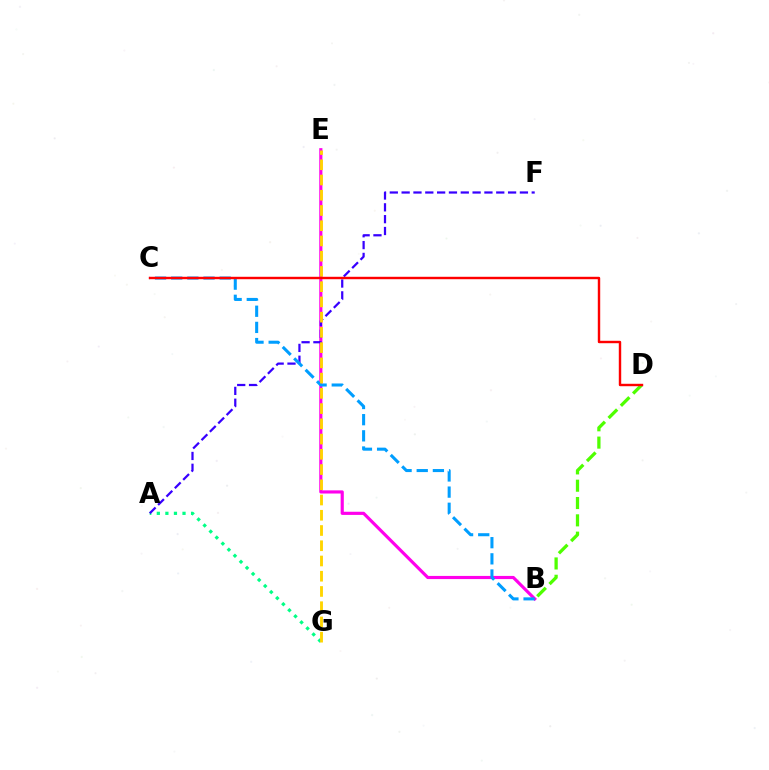{('B', 'D'): [{'color': '#4fff00', 'line_style': 'dashed', 'thickness': 2.35}], ('B', 'E'): [{'color': '#ff00ed', 'line_style': 'solid', 'thickness': 2.27}], ('A', 'G'): [{'color': '#00ff86', 'line_style': 'dotted', 'thickness': 2.33}], ('A', 'F'): [{'color': '#3700ff', 'line_style': 'dashed', 'thickness': 1.61}], ('B', 'C'): [{'color': '#009eff', 'line_style': 'dashed', 'thickness': 2.2}], ('E', 'G'): [{'color': '#ffd500', 'line_style': 'dashed', 'thickness': 2.07}], ('C', 'D'): [{'color': '#ff0000', 'line_style': 'solid', 'thickness': 1.75}]}